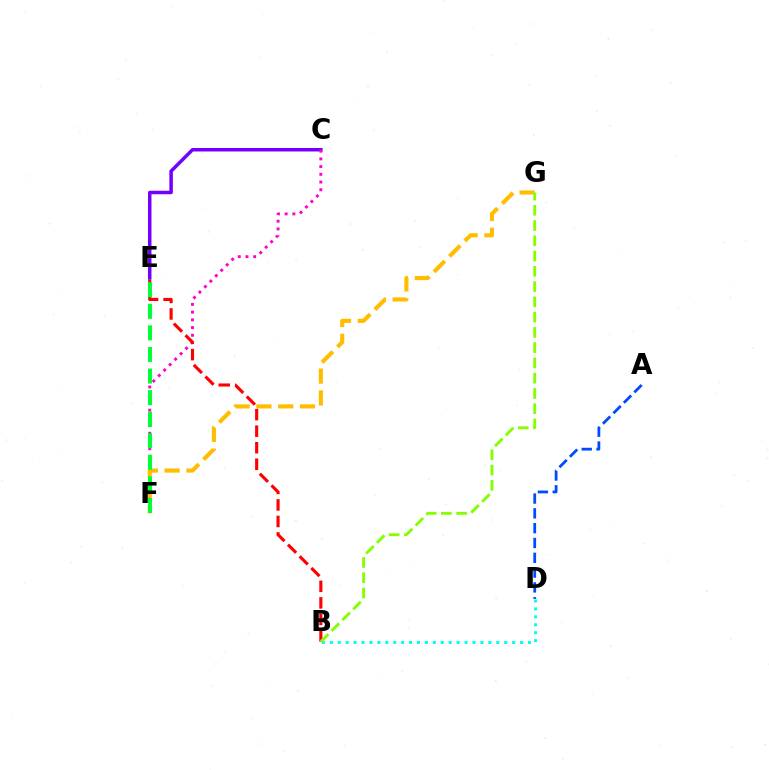{('A', 'D'): [{'color': '#004bff', 'line_style': 'dashed', 'thickness': 2.01}], ('C', 'E'): [{'color': '#7200ff', 'line_style': 'solid', 'thickness': 2.52}], ('C', 'F'): [{'color': '#ff00cf', 'line_style': 'dotted', 'thickness': 2.1}], ('B', 'D'): [{'color': '#00fff6', 'line_style': 'dotted', 'thickness': 2.15}], ('F', 'G'): [{'color': '#ffbd00', 'line_style': 'dashed', 'thickness': 2.96}], ('B', 'E'): [{'color': '#ff0000', 'line_style': 'dashed', 'thickness': 2.24}], ('B', 'G'): [{'color': '#84ff00', 'line_style': 'dashed', 'thickness': 2.07}], ('E', 'F'): [{'color': '#00ff39', 'line_style': 'dashed', 'thickness': 2.93}]}